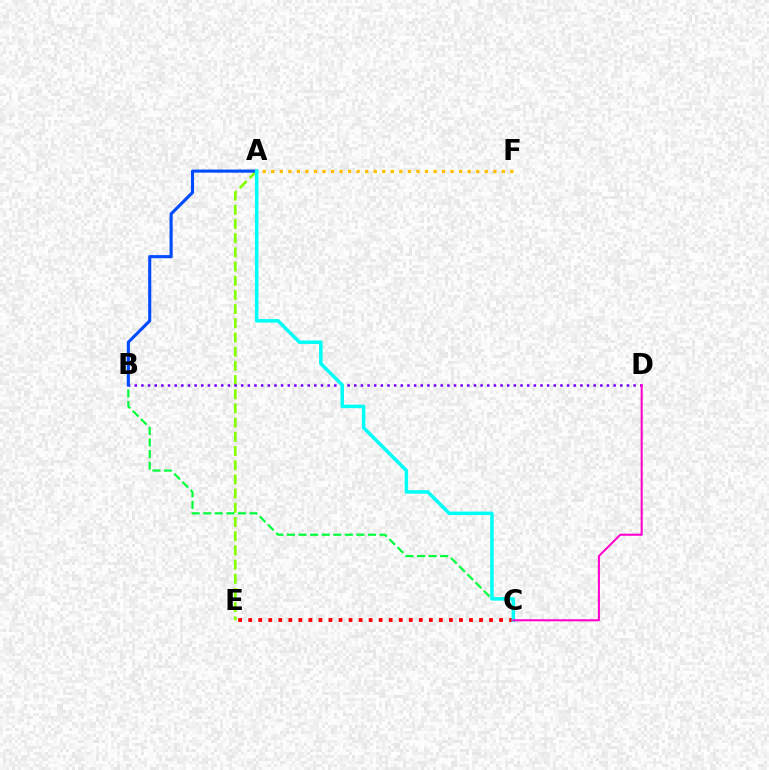{('A', 'E'): [{'color': '#84ff00', 'line_style': 'dashed', 'thickness': 1.93}], ('B', 'D'): [{'color': '#7200ff', 'line_style': 'dotted', 'thickness': 1.81}], ('B', 'C'): [{'color': '#00ff39', 'line_style': 'dashed', 'thickness': 1.57}], ('A', 'F'): [{'color': '#ffbd00', 'line_style': 'dotted', 'thickness': 2.32}], ('C', 'E'): [{'color': '#ff0000', 'line_style': 'dotted', 'thickness': 2.73}], ('A', 'B'): [{'color': '#004bff', 'line_style': 'solid', 'thickness': 2.23}], ('A', 'C'): [{'color': '#00fff6', 'line_style': 'solid', 'thickness': 2.52}], ('C', 'D'): [{'color': '#ff00cf', 'line_style': 'solid', 'thickness': 1.5}]}